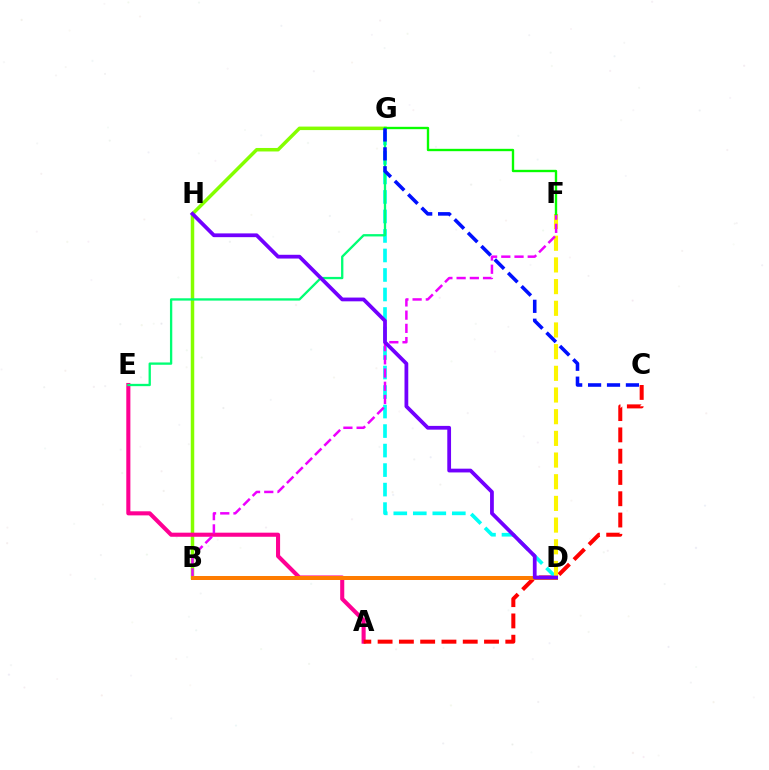{('B', 'D'): [{'color': '#008cff', 'line_style': 'solid', 'thickness': 2.83}, {'color': '#ff7c00', 'line_style': 'solid', 'thickness': 2.87}], ('B', 'G'): [{'color': '#84ff00', 'line_style': 'solid', 'thickness': 2.52}], ('A', 'E'): [{'color': '#ff0094', 'line_style': 'solid', 'thickness': 2.94}], ('A', 'C'): [{'color': '#ff0000', 'line_style': 'dashed', 'thickness': 2.89}], ('D', 'G'): [{'color': '#00fff6', 'line_style': 'dashed', 'thickness': 2.65}], ('D', 'F'): [{'color': '#fcf500', 'line_style': 'dashed', 'thickness': 2.95}], ('B', 'F'): [{'color': '#ee00ff', 'line_style': 'dashed', 'thickness': 1.8}], ('E', 'G'): [{'color': '#00ff74', 'line_style': 'solid', 'thickness': 1.67}], ('F', 'G'): [{'color': '#08ff00', 'line_style': 'solid', 'thickness': 1.7}], ('C', 'G'): [{'color': '#0010ff', 'line_style': 'dashed', 'thickness': 2.57}], ('D', 'H'): [{'color': '#7200ff', 'line_style': 'solid', 'thickness': 2.71}]}